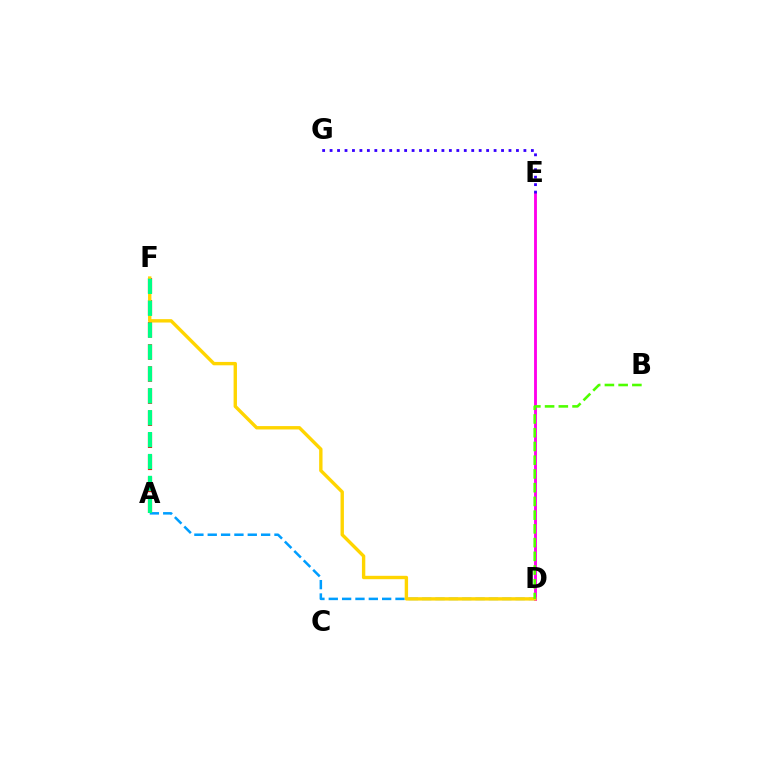{('D', 'E'): [{'color': '#ff00ed', 'line_style': 'solid', 'thickness': 2.06}], ('E', 'G'): [{'color': '#3700ff', 'line_style': 'dotted', 'thickness': 2.03}], ('A', 'F'): [{'color': '#ff0000', 'line_style': 'dashed', 'thickness': 3.0}, {'color': '#00ff86', 'line_style': 'dashed', 'thickness': 2.98}], ('A', 'D'): [{'color': '#009eff', 'line_style': 'dashed', 'thickness': 1.81}], ('D', 'F'): [{'color': '#ffd500', 'line_style': 'solid', 'thickness': 2.43}], ('B', 'D'): [{'color': '#4fff00', 'line_style': 'dashed', 'thickness': 1.87}]}